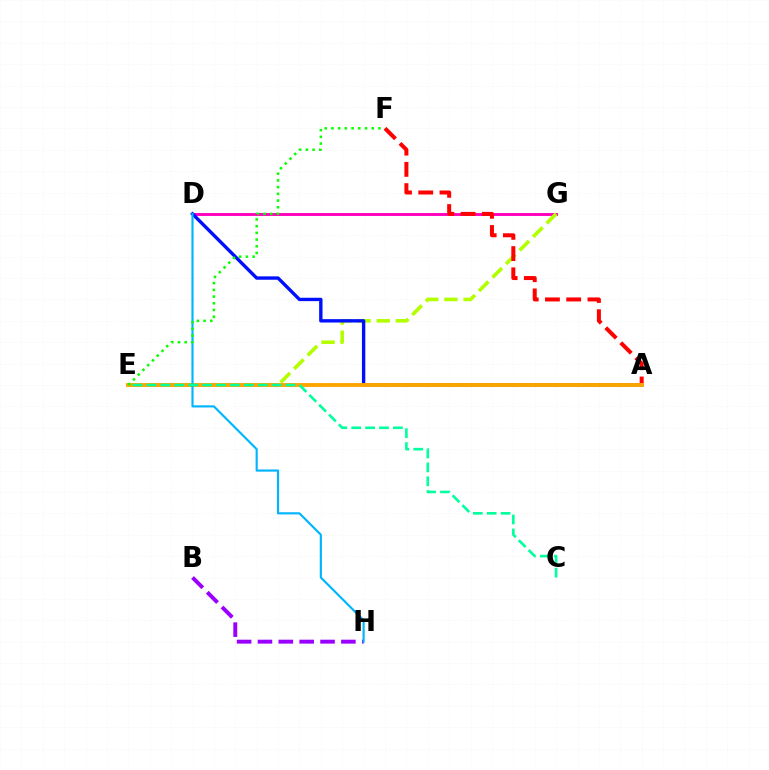{('D', 'G'): [{'color': '#ff00bd', 'line_style': 'solid', 'thickness': 2.09}], ('E', 'G'): [{'color': '#b3ff00', 'line_style': 'dashed', 'thickness': 2.6}], ('A', 'D'): [{'color': '#0010ff', 'line_style': 'solid', 'thickness': 2.43}], ('A', 'F'): [{'color': '#ff0000', 'line_style': 'dashed', 'thickness': 2.89}], ('B', 'H'): [{'color': '#9b00ff', 'line_style': 'dashed', 'thickness': 2.83}], ('A', 'E'): [{'color': '#ffa500', 'line_style': 'solid', 'thickness': 2.81}], ('D', 'H'): [{'color': '#00b5ff', 'line_style': 'solid', 'thickness': 1.55}], ('C', 'E'): [{'color': '#00ff9d', 'line_style': 'dashed', 'thickness': 1.89}], ('E', 'F'): [{'color': '#08ff00', 'line_style': 'dotted', 'thickness': 1.82}]}